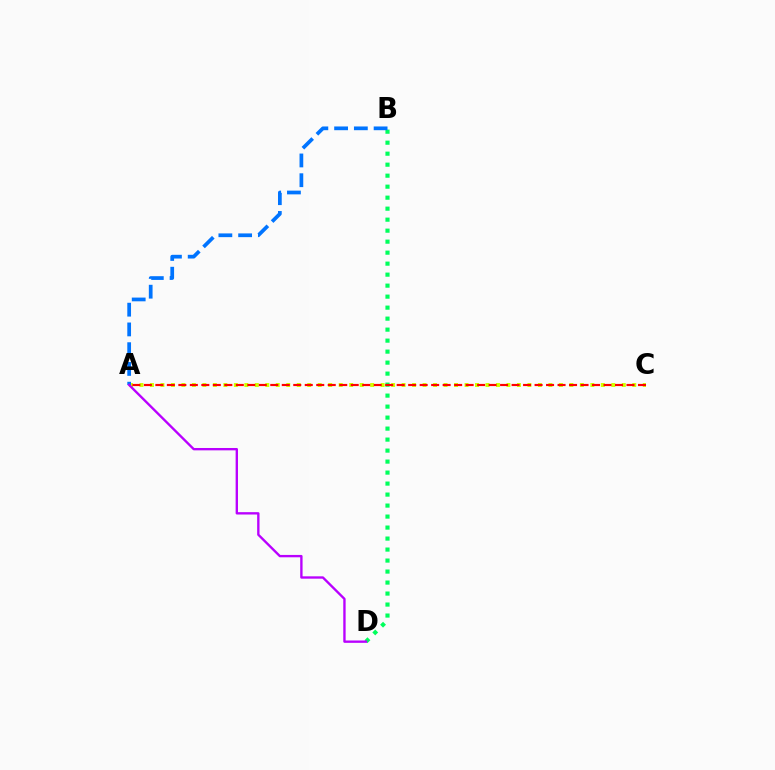{('A', 'C'): [{'color': '#d1ff00', 'line_style': 'dotted', 'thickness': 2.85}, {'color': '#ff0000', 'line_style': 'dashed', 'thickness': 1.56}], ('B', 'D'): [{'color': '#00ff5c', 'line_style': 'dotted', 'thickness': 2.99}], ('A', 'B'): [{'color': '#0074ff', 'line_style': 'dashed', 'thickness': 2.68}], ('A', 'D'): [{'color': '#b900ff', 'line_style': 'solid', 'thickness': 1.7}]}